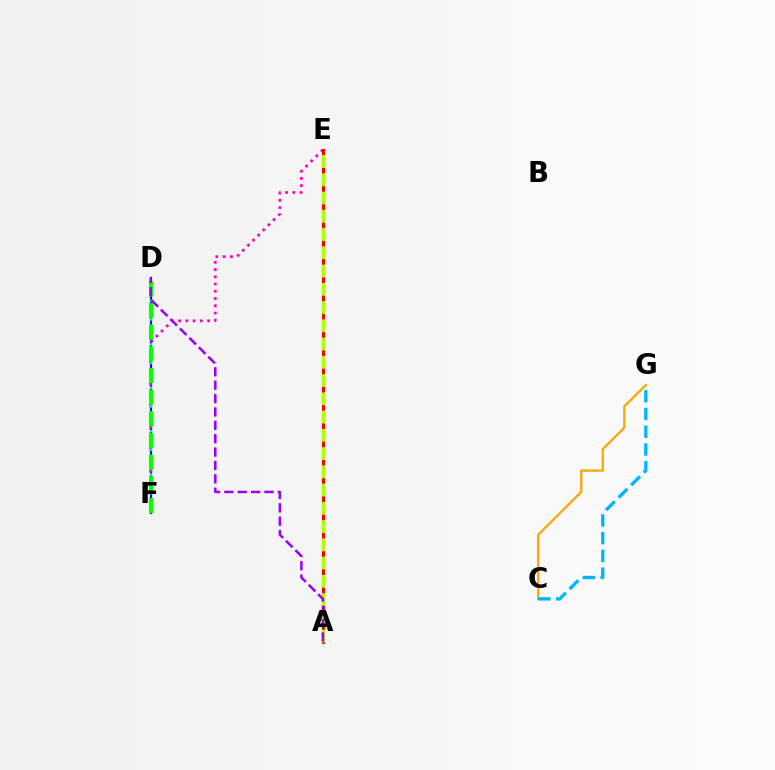{('D', 'F'): [{'color': '#0010ff', 'line_style': 'solid', 'thickness': 1.55}, {'color': '#00ff9d', 'line_style': 'dotted', 'thickness': 1.69}, {'color': '#08ff00', 'line_style': 'dashed', 'thickness': 2.94}], ('E', 'F'): [{'color': '#ff00bd', 'line_style': 'dotted', 'thickness': 1.97}], ('A', 'E'): [{'color': '#ff0000', 'line_style': 'solid', 'thickness': 2.22}, {'color': '#b3ff00', 'line_style': 'dashed', 'thickness': 2.48}], ('C', 'G'): [{'color': '#ffa500', 'line_style': 'solid', 'thickness': 1.63}, {'color': '#00b5ff', 'line_style': 'dashed', 'thickness': 2.41}], ('A', 'D'): [{'color': '#9b00ff', 'line_style': 'dashed', 'thickness': 1.82}]}